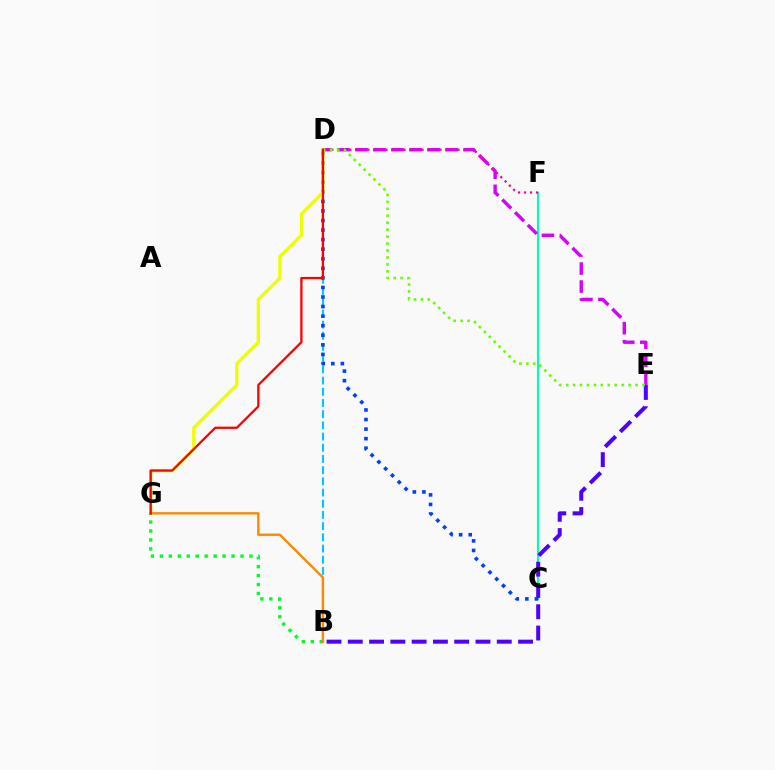{('C', 'F'): [{'color': '#00ffaf', 'line_style': 'solid', 'thickness': 1.53}], ('B', 'D'): [{'color': '#00c7ff', 'line_style': 'dashed', 'thickness': 1.52}], ('C', 'D'): [{'color': '#003fff', 'line_style': 'dotted', 'thickness': 2.6}], ('B', 'E'): [{'color': '#4f00ff', 'line_style': 'dashed', 'thickness': 2.89}], ('D', 'E'): [{'color': '#d600ff', 'line_style': 'dashed', 'thickness': 2.45}, {'color': '#66ff00', 'line_style': 'dotted', 'thickness': 1.89}], ('D', 'G'): [{'color': '#eeff00', 'line_style': 'solid', 'thickness': 2.36}, {'color': '#ff0000', 'line_style': 'solid', 'thickness': 1.64}], ('B', 'G'): [{'color': '#00ff27', 'line_style': 'dotted', 'thickness': 2.43}, {'color': '#ff8800', 'line_style': 'solid', 'thickness': 1.72}], ('D', 'F'): [{'color': '#ff00a0', 'line_style': 'dotted', 'thickness': 1.63}]}